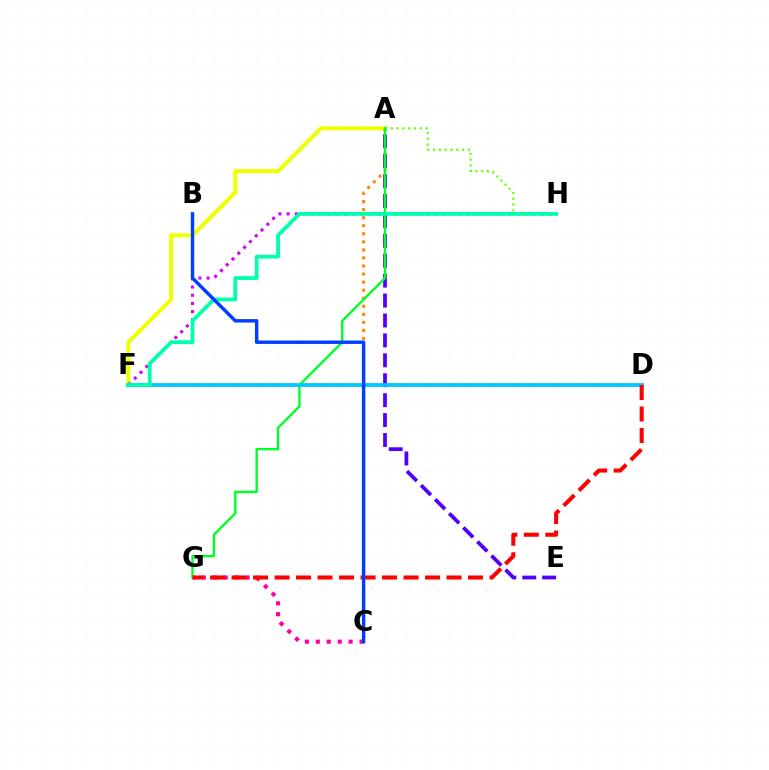{('A', 'F'): [{'color': '#eeff00', 'line_style': 'solid', 'thickness': 2.9}], ('C', 'G'): [{'color': '#ff00a0', 'line_style': 'dotted', 'thickness': 2.97}], ('A', 'C'): [{'color': '#ff8800', 'line_style': 'dotted', 'thickness': 2.19}], ('A', 'H'): [{'color': '#66ff00', 'line_style': 'dotted', 'thickness': 1.57}], ('F', 'H'): [{'color': '#d600ff', 'line_style': 'dotted', 'thickness': 2.23}, {'color': '#00ffaf', 'line_style': 'solid', 'thickness': 2.73}], ('A', 'E'): [{'color': '#4f00ff', 'line_style': 'dashed', 'thickness': 2.71}], ('A', 'G'): [{'color': '#00ff27', 'line_style': 'solid', 'thickness': 1.71}], ('D', 'F'): [{'color': '#00c7ff', 'line_style': 'solid', 'thickness': 2.73}], ('D', 'G'): [{'color': '#ff0000', 'line_style': 'dashed', 'thickness': 2.92}], ('B', 'C'): [{'color': '#003fff', 'line_style': 'solid', 'thickness': 2.47}]}